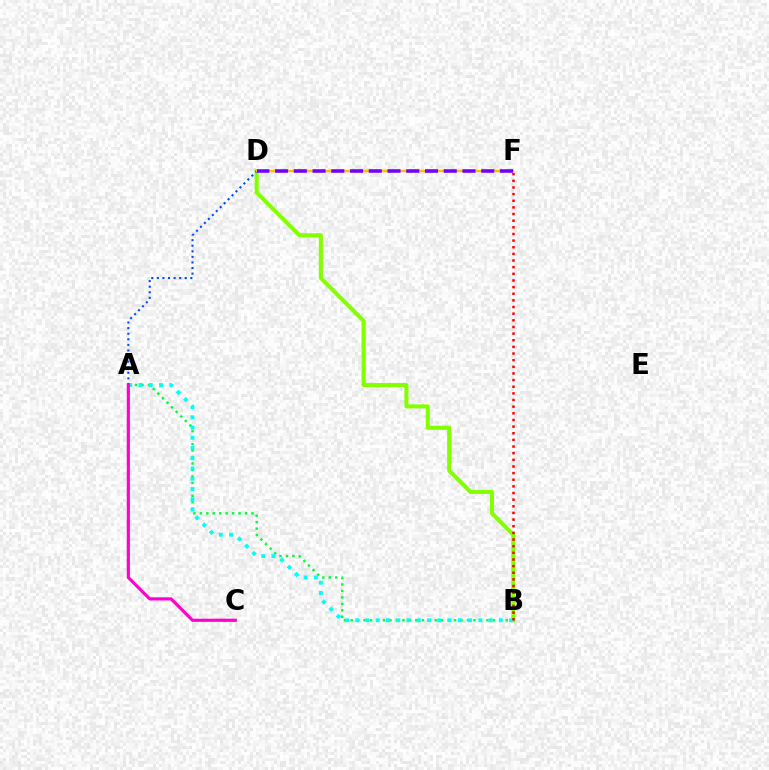{('A', 'B'): [{'color': '#00ff39', 'line_style': 'dotted', 'thickness': 1.76}, {'color': '#00fff6', 'line_style': 'dotted', 'thickness': 2.78}], ('B', 'D'): [{'color': '#84ff00', 'line_style': 'solid', 'thickness': 2.92}], ('A', 'D'): [{'color': '#004bff', 'line_style': 'dotted', 'thickness': 1.52}], ('B', 'F'): [{'color': '#ff0000', 'line_style': 'dotted', 'thickness': 1.8}], ('D', 'F'): [{'color': '#ffbd00', 'line_style': 'solid', 'thickness': 1.74}, {'color': '#7200ff', 'line_style': 'dashed', 'thickness': 2.55}], ('A', 'C'): [{'color': '#ff00cf', 'line_style': 'solid', 'thickness': 2.28}]}